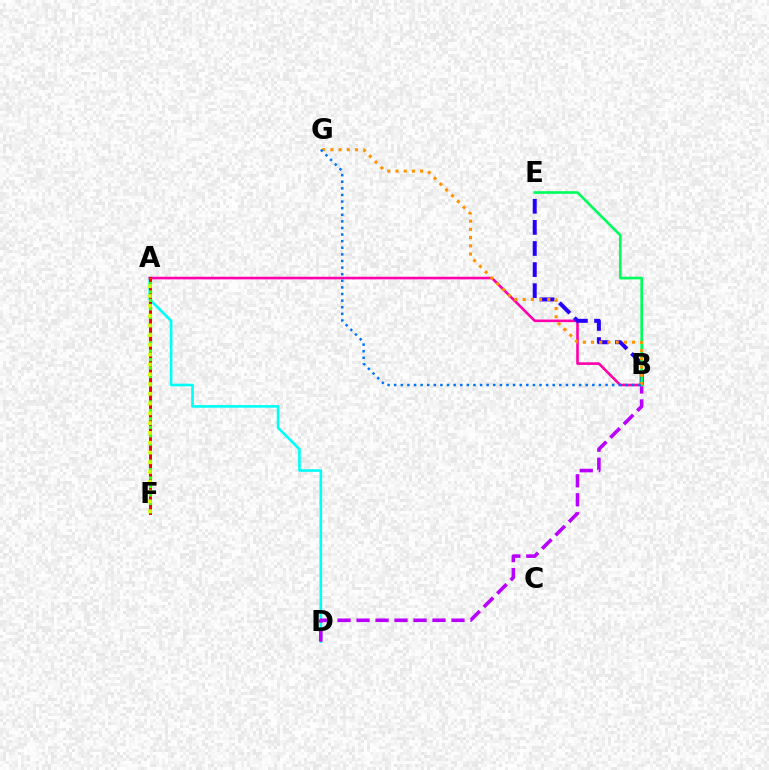{('A', 'D'): [{'color': '#00fff6', 'line_style': 'solid', 'thickness': 1.9}], ('B', 'D'): [{'color': '#b900ff', 'line_style': 'dashed', 'thickness': 2.58}], ('A', 'B'): [{'color': '#ff00ac', 'line_style': 'solid', 'thickness': 1.88}], ('A', 'F'): [{'color': '#ff0000', 'line_style': 'solid', 'thickness': 2.15}, {'color': '#3dff00', 'line_style': 'dotted', 'thickness': 2.3}, {'color': '#d1ff00', 'line_style': 'dotted', 'thickness': 2.66}], ('B', 'E'): [{'color': '#2500ff', 'line_style': 'dashed', 'thickness': 2.87}, {'color': '#00ff5c', 'line_style': 'solid', 'thickness': 1.91}], ('B', 'G'): [{'color': '#ff9400', 'line_style': 'dotted', 'thickness': 2.23}, {'color': '#0074ff', 'line_style': 'dotted', 'thickness': 1.79}]}